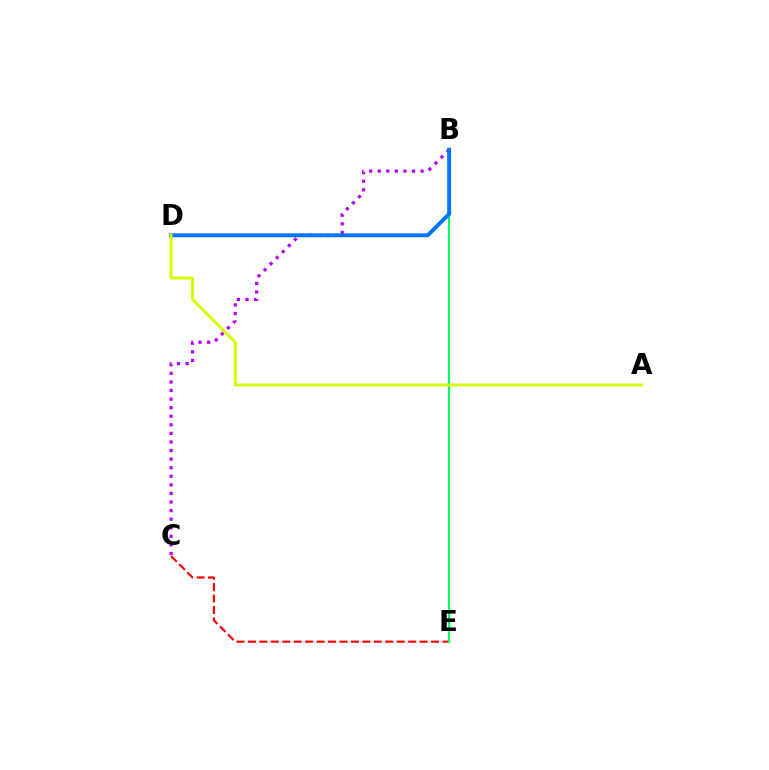{('C', 'E'): [{'color': '#ff0000', 'line_style': 'dashed', 'thickness': 1.55}], ('B', 'C'): [{'color': '#b900ff', 'line_style': 'dotted', 'thickness': 2.33}], ('B', 'E'): [{'color': '#00ff5c', 'line_style': 'solid', 'thickness': 1.56}], ('B', 'D'): [{'color': '#0074ff', 'line_style': 'solid', 'thickness': 2.83}], ('A', 'D'): [{'color': '#d1ff00', 'line_style': 'solid', 'thickness': 2.11}]}